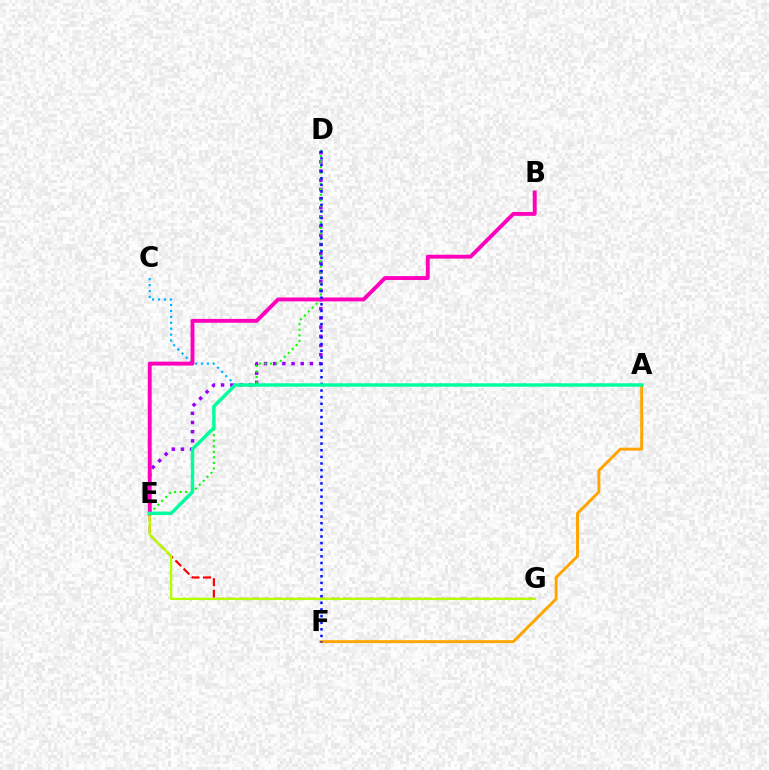{('A', 'F'): [{'color': '#ffa500', 'line_style': 'solid', 'thickness': 2.12}], ('D', 'E'): [{'color': '#9b00ff', 'line_style': 'dotted', 'thickness': 2.49}, {'color': '#08ff00', 'line_style': 'dotted', 'thickness': 1.5}], ('E', 'G'): [{'color': '#ff0000', 'line_style': 'dashed', 'thickness': 1.57}, {'color': '#b3ff00', 'line_style': 'solid', 'thickness': 1.68}], ('A', 'C'): [{'color': '#00b5ff', 'line_style': 'dotted', 'thickness': 1.61}], ('B', 'E'): [{'color': '#ff00bd', 'line_style': 'solid', 'thickness': 2.81}], ('D', 'F'): [{'color': '#0010ff', 'line_style': 'dotted', 'thickness': 1.8}], ('A', 'E'): [{'color': '#00ff9d', 'line_style': 'solid', 'thickness': 2.46}]}